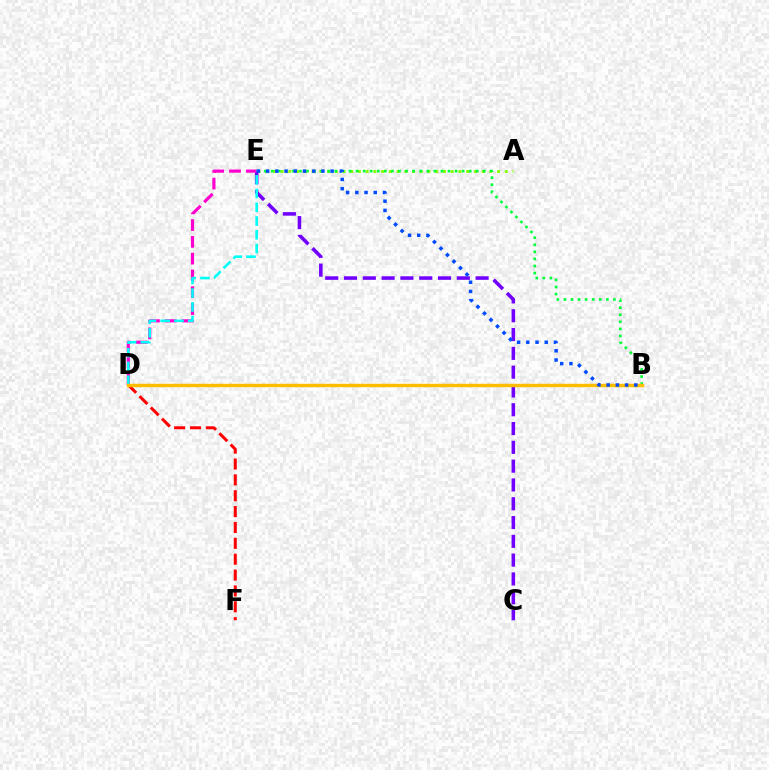{('A', 'E'): [{'color': '#84ff00', 'line_style': 'dotted', 'thickness': 2.1}], ('C', 'E'): [{'color': '#7200ff', 'line_style': 'dashed', 'thickness': 2.55}], ('D', 'E'): [{'color': '#ff00cf', 'line_style': 'dashed', 'thickness': 2.28}, {'color': '#00fff6', 'line_style': 'dashed', 'thickness': 1.87}], ('D', 'F'): [{'color': '#ff0000', 'line_style': 'dashed', 'thickness': 2.16}], ('B', 'E'): [{'color': '#00ff39', 'line_style': 'dotted', 'thickness': 1.92}, {'color': '#004bff', 'line_style': 'dotted', 'thickness': 2.5}], ('B', 'D'): [{'color': '#ffbd00', 'line_style': 'solid', 'thickness': 2.48}]}